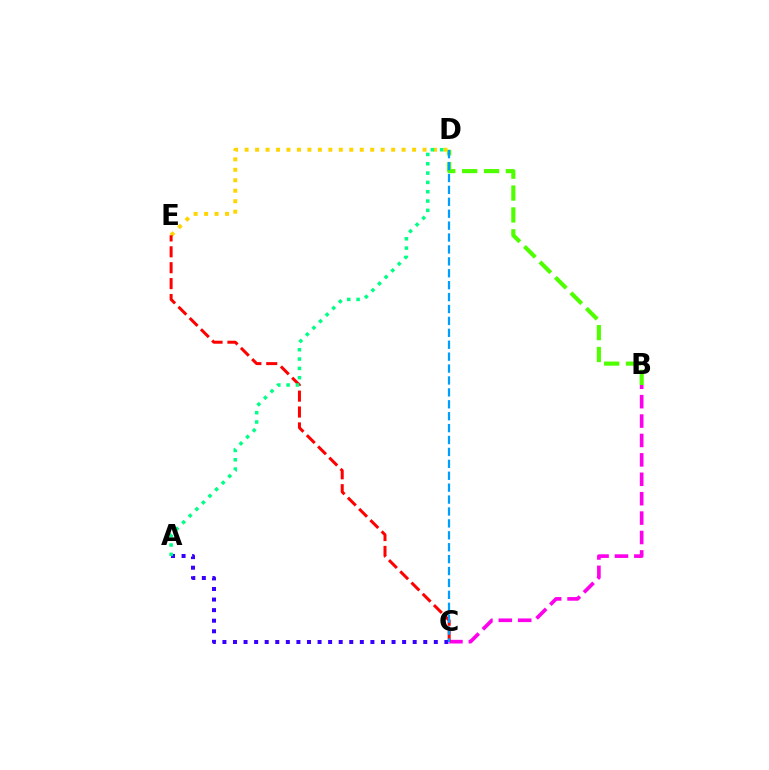{('B', 'D'): [{'color': '#4fff00', 'line_style': 'dashed', 'thickness': 2.97}], ('D', 'E'): [{'color': '#ffd500', 'line_style': 'dotted', 'thickness': 2.84}], ('B', 'C'): [{'color': '#ff00ed', 'line_style': 'dashed', 'thickness': 2.64}], ('C', 'E'): [{'color': '#ff0000', 'line_style': 'dashed', 'thickness': 2.16}], ('A', 'C'): [{'color': '#3700ff', 'line_style': 'dotted', 'thickness': 2.87}], ('A', 'D'): [{'color': '#00ff86', 'line_style': 'dotted', 'thickness': 2.53}], ('C', 'D'): [{'color': '#009eff', 'line_style': 'dashed', 'thickness': 1.62}]}